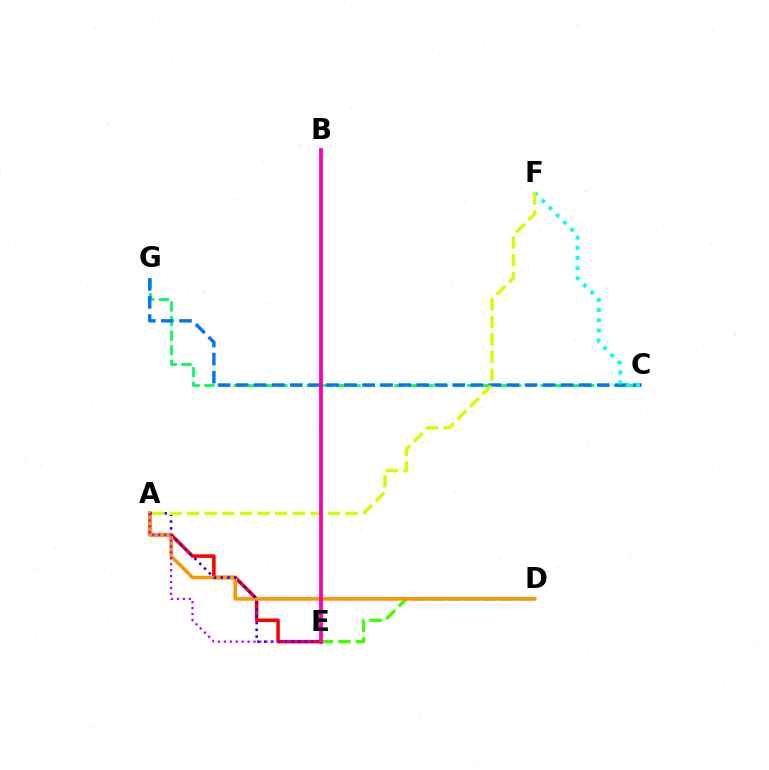{('D', 'E'): [{'color': '#3dff00', 'line_style': 'dashed', 'thickness': 2.38}], ('A', 'E'): [{'color': '#ff0000', 'line_style': 'solid', 'thickness': 2.54}, {'color': '#2500ff', 'line_style': 'dotted', 'thickness': 1.85}, {'color': '#b900ff', 'line_style': 'dotted', 'thickness': 1.61}], ('A', 'D'): [{'color': '#ff9400', 'line_style': 'solid', 'thickness': 2.56}], ('C', 'G'): [{'color': '#00ff5c', 'line_style': 'dashed', 'thickness': 1.99}, {'color': '#0074ff', 'line_style': 'dashed', 'thickness': 2.45}], ('C', 'F'): [{'color': '#00fff6', 'line_style': 'dotted', 'thickness': 2.76}], ('A', 'F'): [{'color': '#d1ff00', 'line_style': 'dashed', 'thickness': 2.39}], ('B', 'E'): [{'color': '#ff00ac', 'line_style': 'solid', 'thickness': 2.73}]}